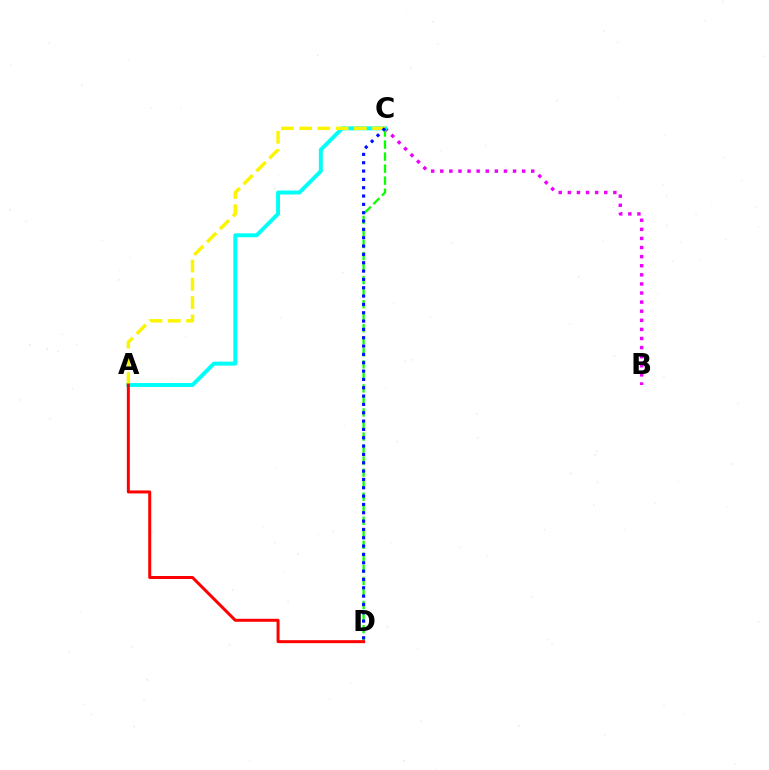{('B', 'C'): [{'color': '#ee00ff', 'line_style': 'dotted', 'thickness': 2.47}], ('A', 'C'): [{'color': '#00fff6', 'line_style': 'solid', 'thickness': 2.84}, {'color': '#fcf500', 'line_style': 'dashed', 'thickness': 2.48}], ('C', 'D'): [{'color': '#08ff00', 'line_style': 'dashed', 'thickness': 1.63}, {'color': '#0010ff', 'line_style': 'dotted', 'thickness': 2.26}], ('A', 'D'): [{'color': '#ff0000', 'line_style': 'solid', 'thickness': 2.16}]}